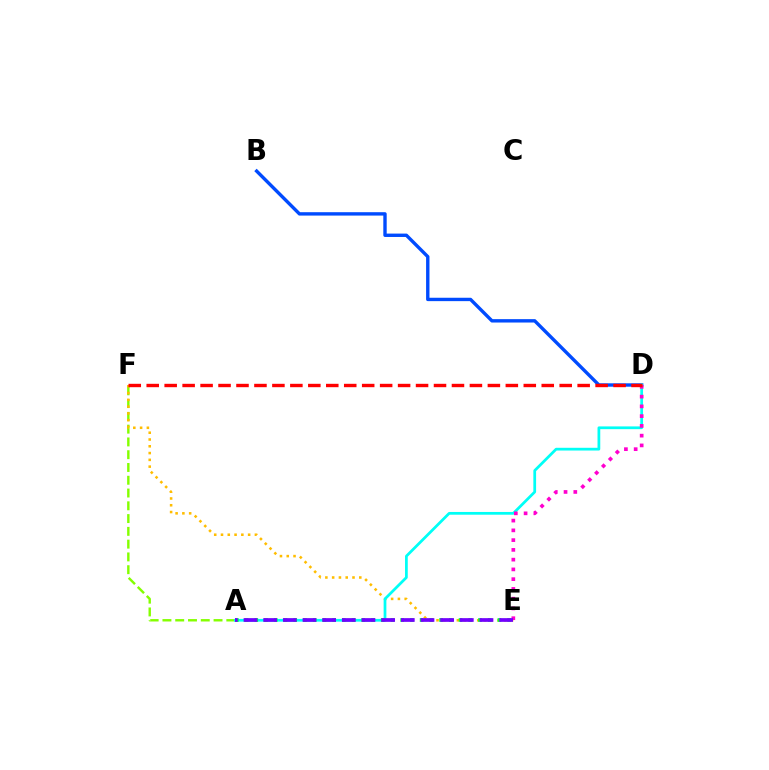{('A', 'F'): [{'color': '#84ff00', 'line_style': 'dashed', 'thickness': 1.74}], ('B', 'D'): [{'color': '#004bff', 'line_style': 'solid', 'thickness': 2.44}], ('E', 'F'): [{'color': '#ffbd00', 'line_style': 'dotted', 'thickness': 1.84}], ('A', 'D'): [{'color': '#00fff6', 'line_style': 'solid', 'thickness': 1.98}], ('D', 'E'): [{'color': '#ff00cf', 'line_style': 'dotted', 'thickness': 2.65}], ('D', 'F'): [{'color': '#ff0000', 'line_style': 'dashed', 'thickness': 2.44}], ('A', 'E'): [{'color': '#00ff39', 'line_style': 'dotted', 'thickness': 2.64}, {'color': '#7200ff', 'line_style': 'dashed', 'thickness': 2.67}]}